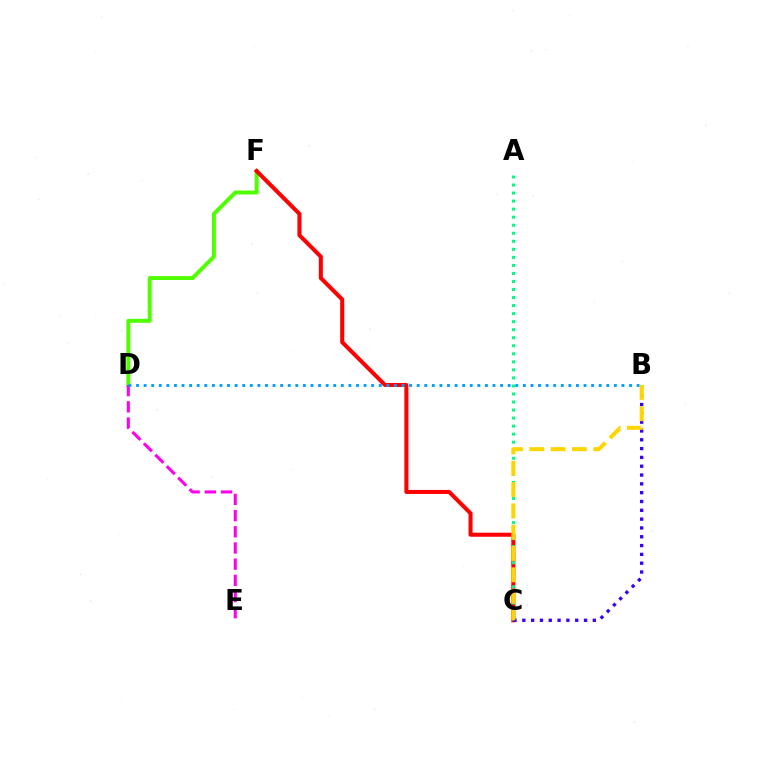{('D', 'F'): [{'color': '#4fff00', 'line_style': 'solid', 'thickness': 2.84}], ('C', 'F'): [{'color': '#ff0000', 'line_style': 'solid', 'thickness': 2.91}], ('D', 'E'): [{'color': '#ff00ed', 'line_style': 'dashed', 'thickness': 2.2}], ('A', 'C'): [{'color': '#00ff86', 'line_style': 'dotted', 'thickness': 2.18}], ('B', 'C'): [{'color': '#3700ff', 'line_style': 'dotted', 'thickness': 2.4}, {'color': '#ffd500', 'line_style': 'dashed', 'thickness': 2.89}], ('B', 'D'): [{'color': '#009eff', 'line_style': 'dotted', 'thickness': 2.06}]}